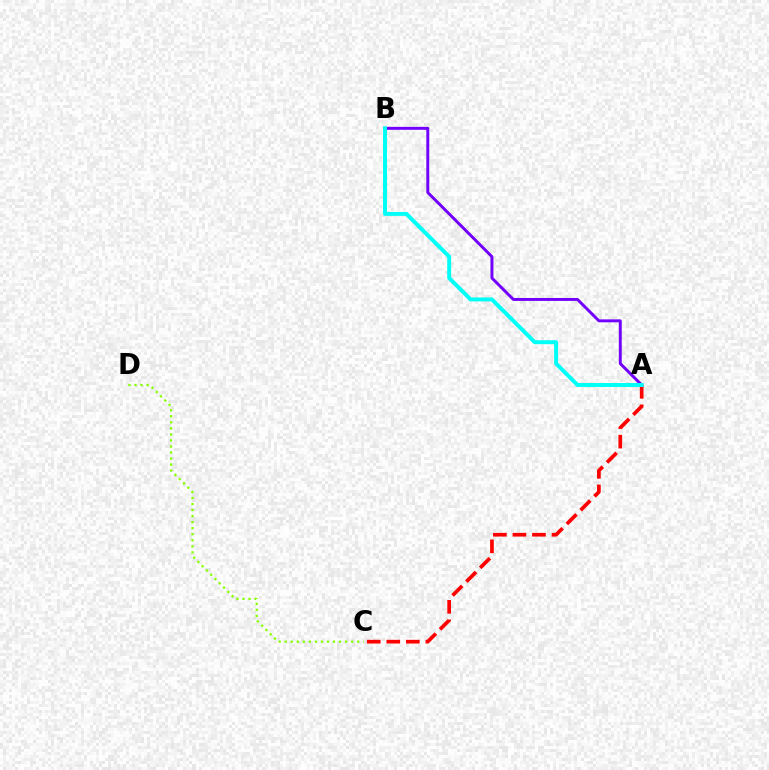{('A', 'C'): [{'color': '#ff0000', 'line_style': 'dashed', 'thickness': 2.66}], ('A', 'B'): [{'color': '#7200ff', 'line_style': 'solid', 'thickness': 2.11}, {'color': '#00fff6', 'line_style': 'solid', 'thickness': 2.84}], ('C', 'D'): [{'color': '#84ff00', 'line_style': 'dotted', 'thickness': 1.64}]}